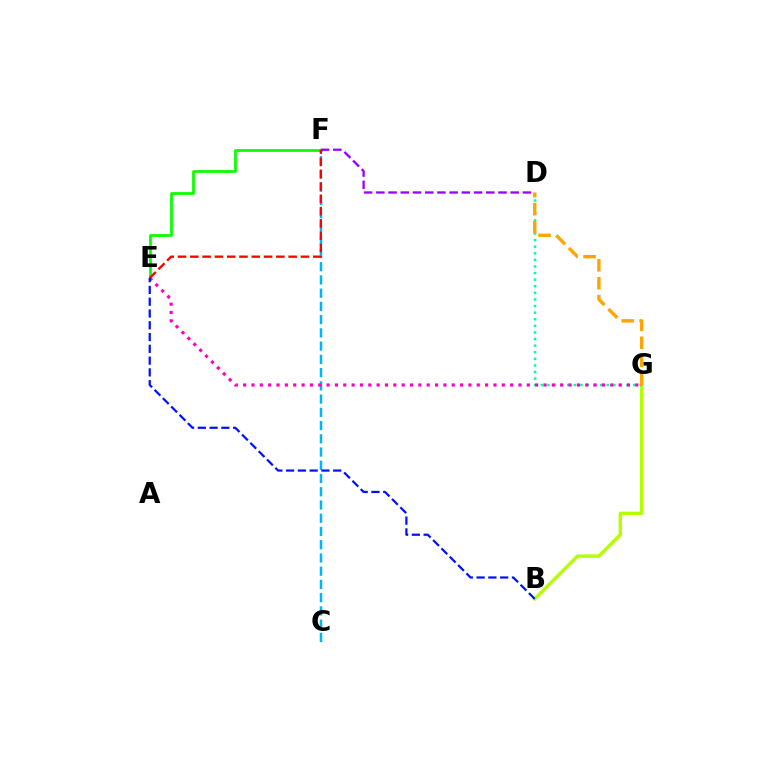{('E', 'F'): [{'color': '#08ff00', 'line_style': 'solid', 'thickness': 1.97}, {'color': '#ff0000', 'line_style': 'dashed', 'thickness': 1.67}], ('C', 'F'): [{'color': '#00b5ff', 'line_style': 'dashed', 'thickness': 1.8}], ('B', 'G'): [{'color': '#b3ff00', 'line_style': 'solid', 'thickness': 2.44}], ('D', 'G'): [{'color': '#00ff9d', 'line_style': 'dotted', 'thickness': 1.79}, {'color': '#ffa500', 'line_style': 'dashed', 'thickness': 2.44}], ('D', 'F'): [{'color': '#9b00ff', 'line_style': 'dashed', 'thickness': 1.66}], ('E', 'G'): [{'color': '#ff00bd', 'line_style': 'dotted', 'thickness': 2.27}], ('B', 'E'): [{'color': '#0010ff', 'line_style': 'dashed', 'thickness': 1.6}]}